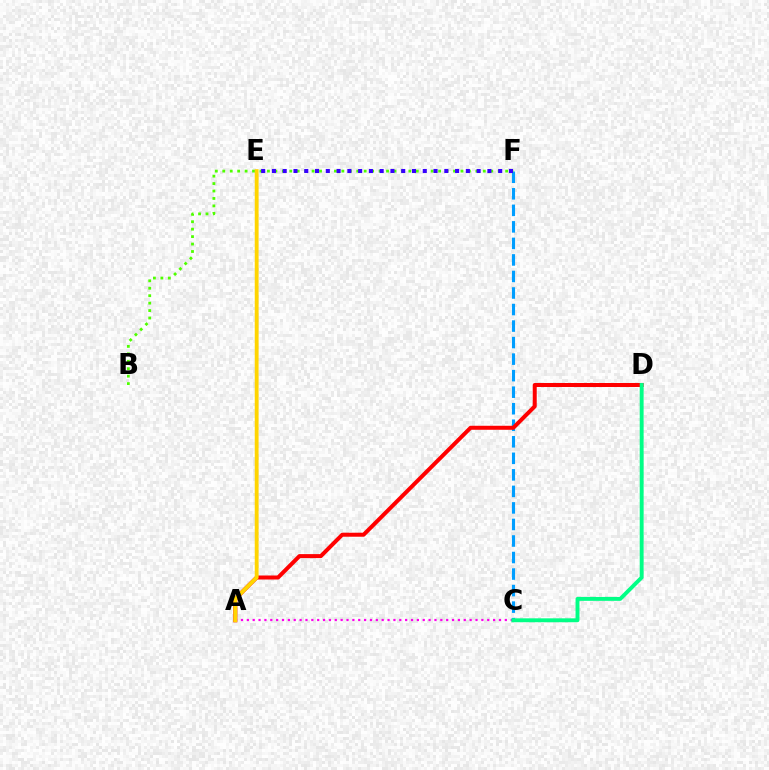{('C', 'F'): [{'color': '#009eff', 'line_style': 'dashed', 'thickness': 2.25}], ('A', 'D'): [{'color': '#ff0000', 'line_style': 'solid', 'thickness': 2.88}], ('B', 'F'): [{'color': '#4fff00', 'line_style': 'dotted', 'thickness': 2.02}], ('A', 'C'): [{'color': '#ff00ed', 'line_style': 'dotted', 'thickness': 1.59}], ('C', 'D'): [{'color': '#00ff86', 'line_style': 'solid', 'thickness': 2.81}], ('E', 'F'): [{'color': '#3700ff', 'line_style': 'dotted', 'thickness': 2.93}], ('A', 'E'): [{'color': '#ffd500', 'line_style': 'solid', 'thickness': 2.77}]}